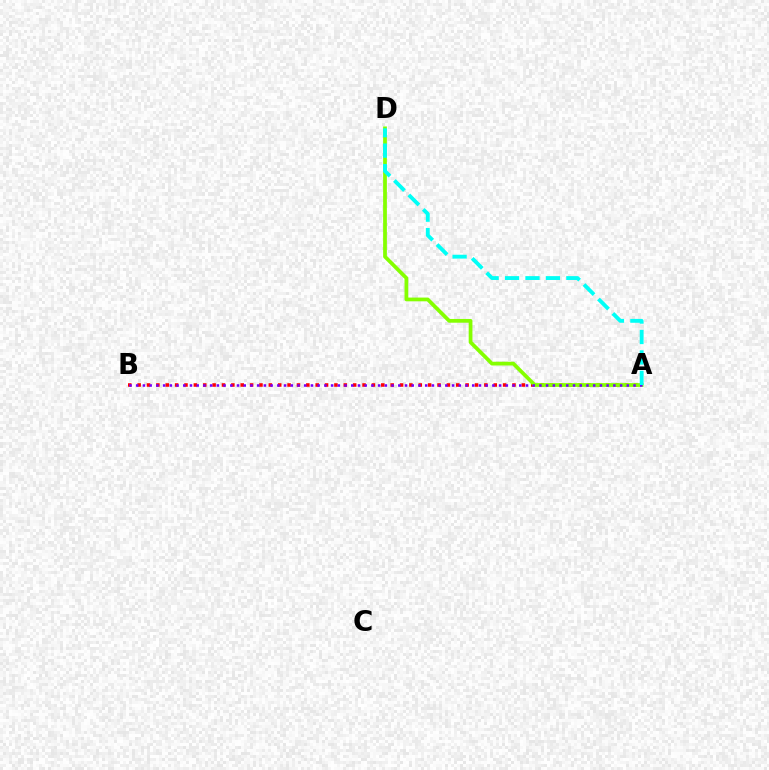{('A', 'B'): [{'color': '#ff0000', 'line_style': 'dotted', 'thickness': 2.55}, {'color': '#7200ff', 'line_style': 'dotted', 'thickness': 1.83}], ('A', 'D'): [{'color': '#84ff00', 'line_style': 'solid', 'thickness': 2.7}, {'color': '#00fff6', 'line_style': 'dashed', 'thickness': 2.78}]}